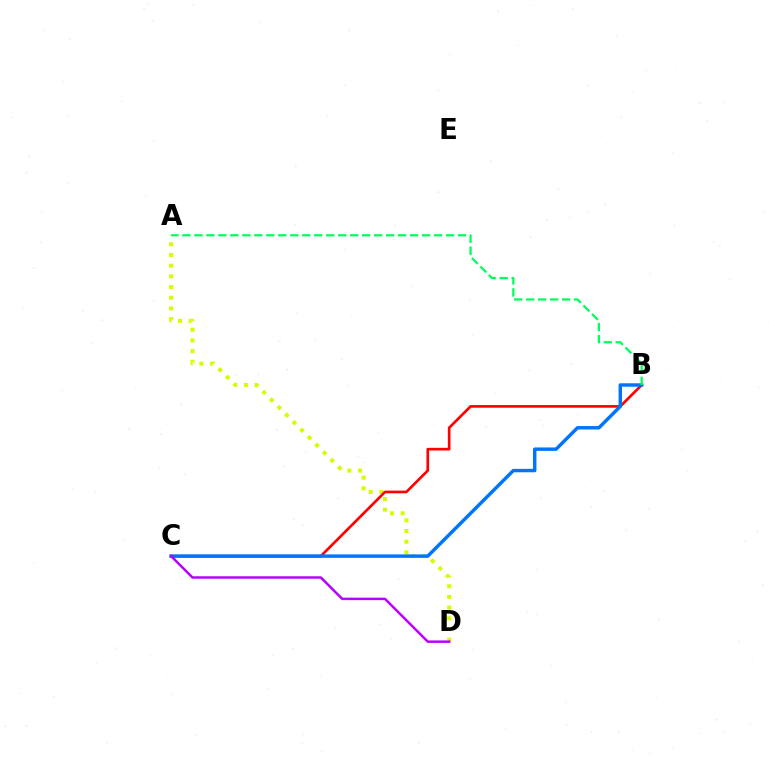{('A', 'D'): [{'color': '#d1ff00', 'line_style': 'dotted', 'thickness': 2.9}], ('B', 'C'): [{'color': '#ff0000', 'line_style': 'solid', 'thickness': 1.92}, {'color': '#0074ff', 'line_style': 'solid', 'thickness': 2.47}], ('C', 'D'): [{'color': '#b900ff', 'line_style': 'solid', 'thickness': 1.79}], ('A', 'B'): [{'color': '#00ff5c', 'line_style': 'dashed', 'thickness': 1.63}]}